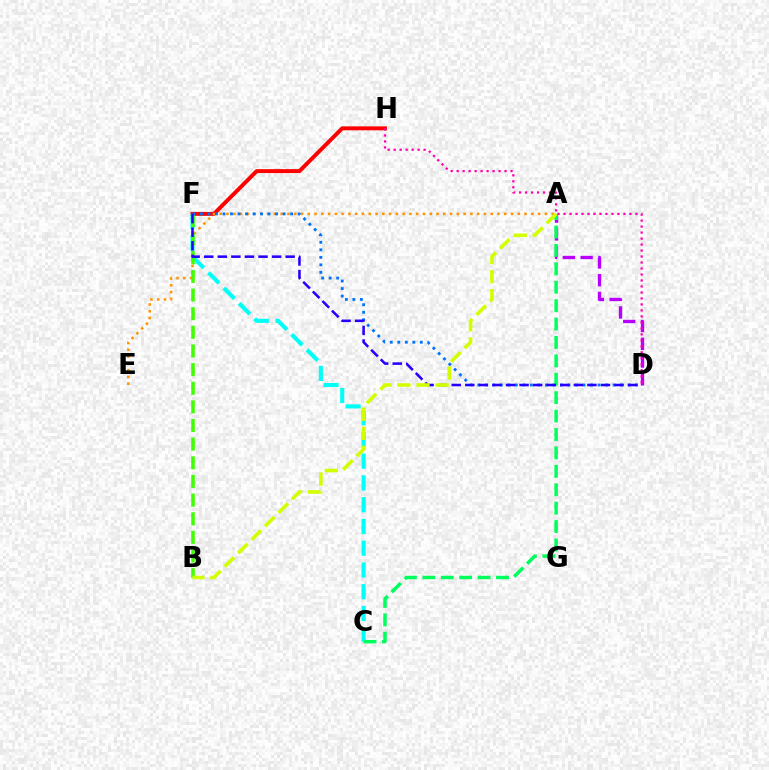{('F', 'H'): [{'color': '#ff0000', 'line_style': 'solid', 'thickness': 2.84}], ('C', 'F'): [{'color': '#00fff6', 'line_style': 'dashed', 'thickness': 2.96}], ('A', 'E'): [{'color': '#ff9400', 'line_style': 'dotted', 'thickness': 1.84}], ('B', 'F'): [{'color': '#3dff00', 'line_style': 'dashed', 'thickness': 2.53}], ('A', 'D'): [{'color': '#b900ff', 'line_style': 'dashed', 'thickness': 2.41}], ('D', 'F'): [{'color': '#0074ff', 'line_style': 'dotted', 'thickness': 2.04}, {'color': '#2500ff', 'line_style': 'dashed', 'thickness': 1.84}], ('A', 'C'): [{'color': '#00ff5c', 'line_style': 'dashed', 'thickness': 2.5}], ('D', 'H'): [{'color': '#ff00ac', 'line_style': 'dotted', 'thickness': 1.63}], ('A', 'B'): [{'color': '#d1ff00', 'line_style': 'dashed', 'thickness': 2.59}]}